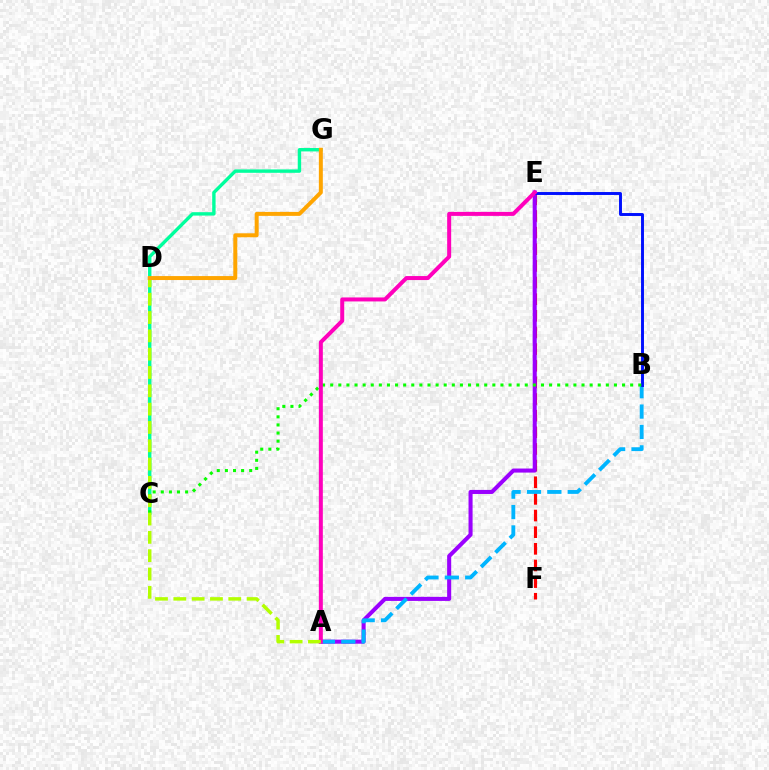{('C', 'G'): [{'color': '#00ff9d', 'line_style': 'solid', 'thickness': 2.45}], ('E', 'F'): [{'color': '#ff0000', 'line_style': 'dashed', 'thickness': 2.26}], ('A', 'E'): [{'color': '#9b00ff', 'line_style': 'solid', 'thickness': 2.92}, {'color': '#ff00bd', 'line_style': 'solid', 'thickness': 2.88}], ('A', 'B'): [{'color': '#00b5ff', 'line_style': 'dashed', 'thickness': 2.77}], ('B', 'E'): [{'color': '#0010ff', 'line_style': 'solid', 'thickness': 2.11}], ('B', 'C'): [{'color': '#08ff00', 'line_style': 'dotted', 'thickness': 2.2}], ('A', 'D'): [{'color': '#b3ff00', 'line_style': 'dashed', 'thickness': 2.49}], ('D', 'G'): [{'color': '#ffa500', 'line_style': 'solid', 'thickness': 2.86}]}